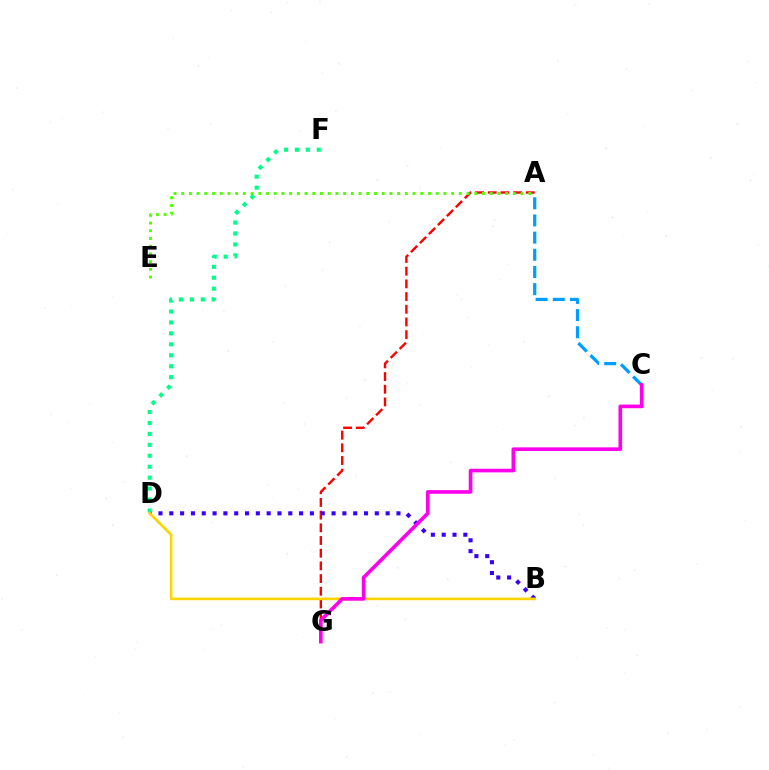{('A', 'G'): [{'color': '#ff0000', 'line_style': 'dashed', 'thickness': 1.72}], ('B', 'D'): [{'color': '#3700ff', 'line_style': 'dotted', 'thickness': 2.94}, {'color': '#ffd500', 'line_style': 'solid', 'thickness': 1.91}], ('D', 'F'): [{'color': '#00ff86', 'line_style': 'dotted', 'thickness': 2.97}], ('A', 'C'): [{'color': '#009eff', 'line_style': 'dashed', 'thickness': 2.33}], ('A', 'E'): [{'color': '#4fff00', 'line_style': 'dotted', 'thickness': 2.1}], ('C', 'G'): [{'color': '#ff00ed', 'line_style': 'solid', 'thickness': 2.62}]}